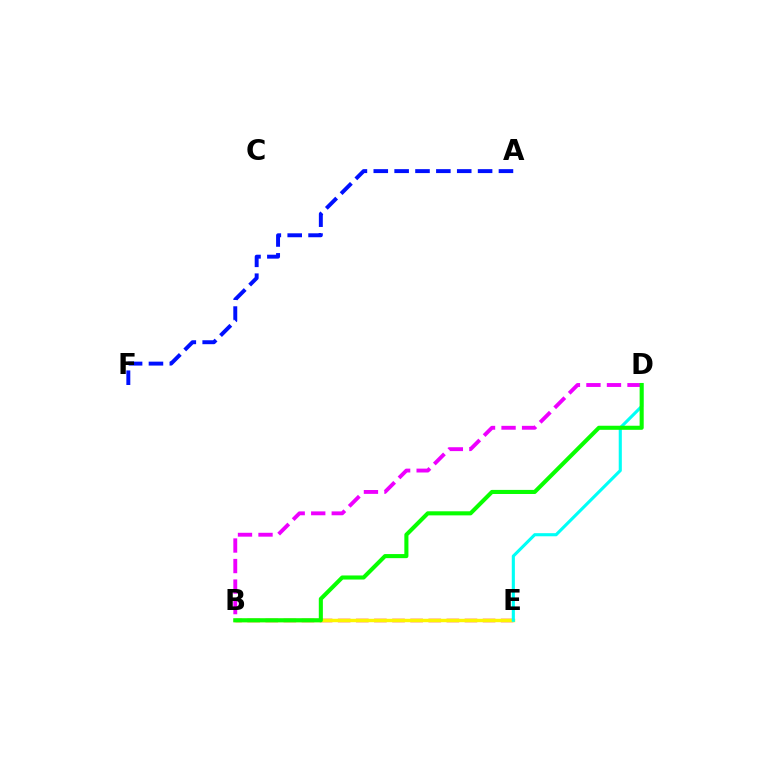{('B', 'E'): [{'color': '#ff0000', 'line_style': 'dashed', 'thickness': 2.46}, {'color': '#fcf500', 'line_style': 'solid', 'thickness': 2.46}], ('B', 'D'): [{'color': '#ee00ff', 'line_style': 'dashed', 'thickness': 2.79}, {'color': '#08ff00', 'line_style': 'solid', 'thickness': 2.94}], ('D', 'E'): [{'color': '#00fff6', 'line_style': 'solid', 'thickness': 2.24}], ('A', 'F'): [{'color': '#0010ff', 'line_style': 'dashed', 'thickness': 2.83}]}